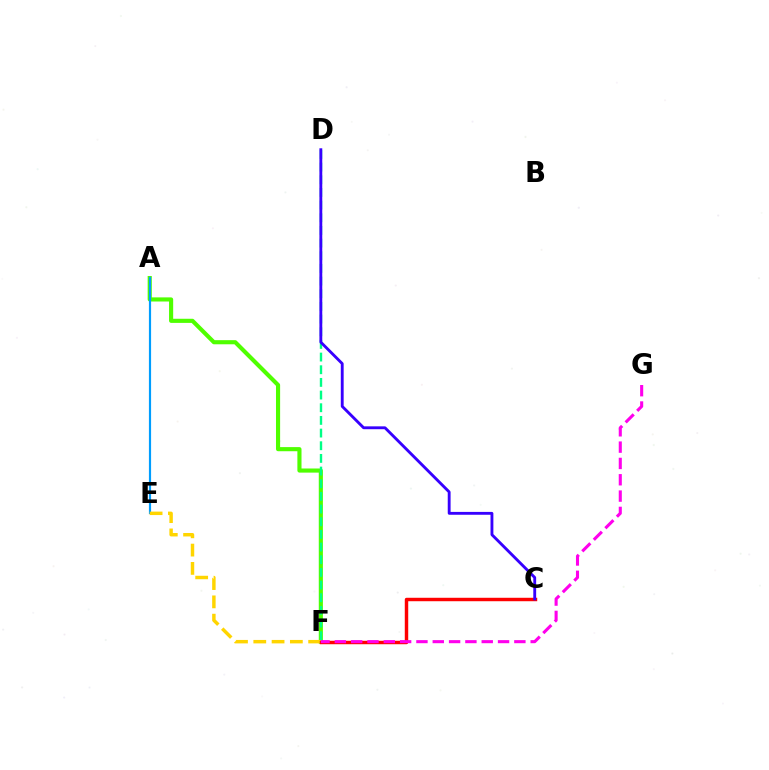{('A', 'F'): [{'color': '#4fff00', 'line_style': 'solid', 'thickness': 2.97}], ('D', 'F'): [{'color': '#00ff86', 'line_style': 'dashed', 'thickness': 1.72}], ('A', 'E'): [{'color': '#009eff', 'line_style': 'solid', 'thickness': 1.57}], ('E', 'F'): [{'color': '#ffd500', 'line_style': 'dashed', 'thickness': 2.48}], ('C', 'F'): [{'color': '#ff0000', 'line_style': 'solid', 'thickness': 2.48}], ('F', 'G'): [{'color': '#ff00ed', 'line_style': 'dashed', 'thickness': 2.22}], ('C', 'D'): [{'color': '#3700ff', 'line_style': 'solid', 'thickness': 2.06}]}